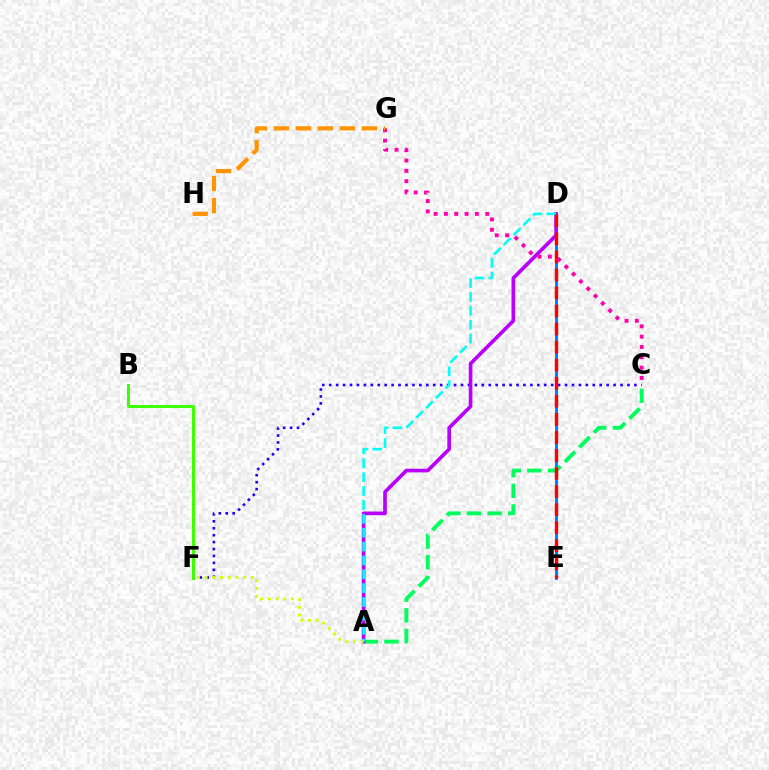{('C', 'F'): [{'color': '#2500ff', 'line_style': 'dotted', 'thickness': 1.88}], ('D', 'E'): [{'color': '#0074ff', 'line_style': 'solid', 'thickness': 2.05}, {'color': '#ff0000', 'line_style': 'dashed', 'thickness': 2.45}], ('A', 'C'): [{'color': '#00ff5c', 'line_style': 'dashed', 'thickness': 2.8}], ('A', 'D'): [{'color': '#b900ff', 'line_style': 'solid', 'thickness': 2.62}, {'color': '#00fff6', 'line_style': 'dashed', 'thickness': 1.88}], ('B', 'F'): [{'color': '#3dff00', 'line_style': 'solid', 'thickness': 2.16}], ('C', 'G'): [{'color': '#ff00ac', 'line_style': 'dotted', 'thickness': 2.8}], ('G', 'H'): [{'color': '#ff9400', 'line_style': 'dashed', 'thickness': 2.99}], ('A', 'F'): [{'color': '#d1ff00', 'line_style': 'dotted', 'thickness': 2.09}]}